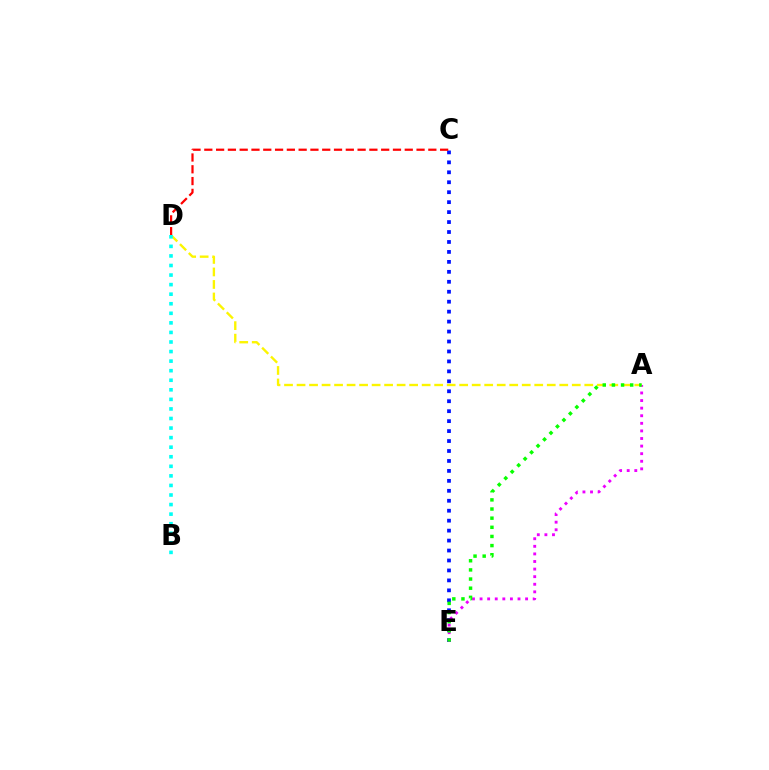{('C', 'E'): [{'color': '#0010ff', 'line_style': 'dotted', 'thickness': 2.7}], ('A', 'E'): [{'color': '#ee00ff', 'line_style': 'dotted', 'thickness': 2.06}, {'color': '#08ff00', 'line_style': 'dotted', 'thickness': 2.48}], ('A', 'D'): [{'color': '#fcf500', 'line_style': 'dashed', 'thickness': 1.7}], ('C', 'D'): [{'color': '#ff0000', 'line_style': 'dashed', 'thickness': 1.6}], ('B', 'D'): [{'color': '#00fff6', 'line_style': 'dotted', 'thickness': 2.6}]}